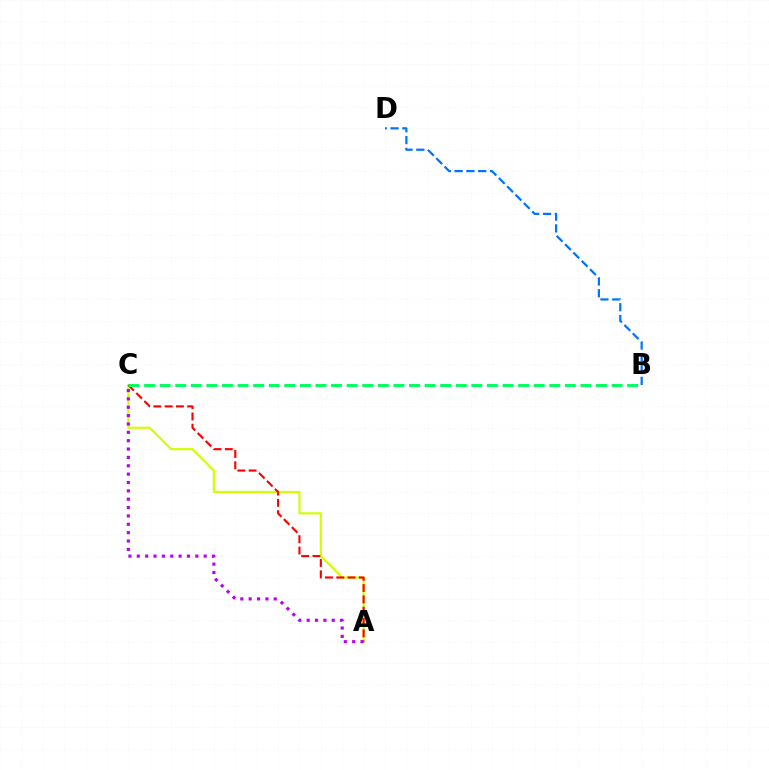{('A', 'C'): [{'color': '#d1ff00', 'line_style': 'solid', 'thickness': 1.56}, {'color': '#ff0000', 'line_style': 'dashed', 'thickness': 1.54}, {'color': '#b900ff', 'line_style': 'dotted', 'thickness': 2.27}], ('B', 'D'): [{'color': '#0074ff', 'line_style': 'dashed', 'thickness': 1.6}], ('B', 'C'): [{'color': '#00ff5c', 'line_style': 'dashed', 'thickness': 2.12}]}